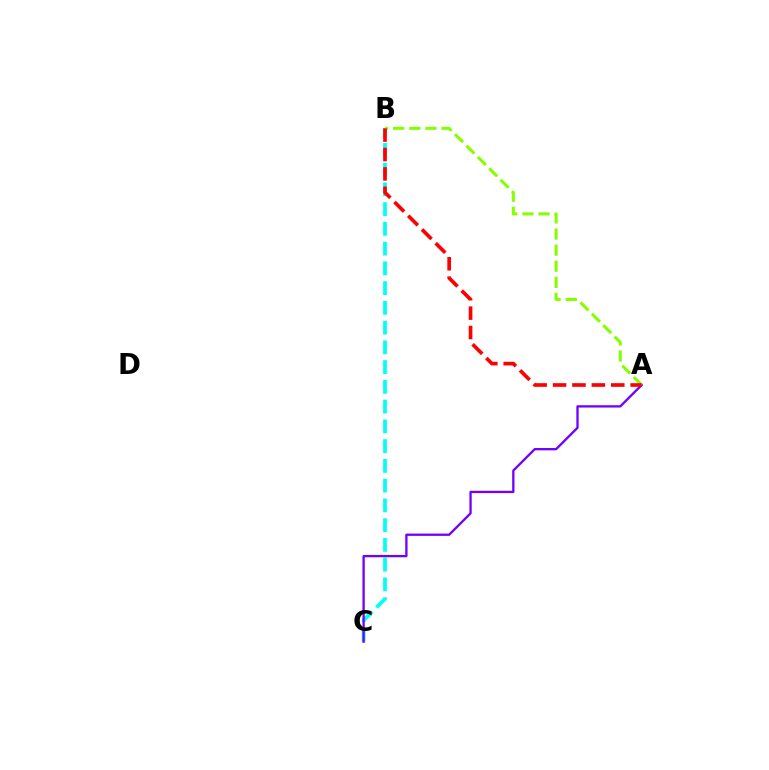{('B', 'C'): [{'color': '#00fff6', 'line_style': 'dashed', 'thickness': 2.68}], ('A', 'C'): [{'color': '#7200ff', 'line_style': 'solid', 'thickness': 1.66}], ('A', 'B'): [{'color': '#84ff00', 'line_style': 'dashed', 'thickness': 2.19}, {'color': '#ff0000', 'line_style': 'dashed', 'thickness': 2.64}]}